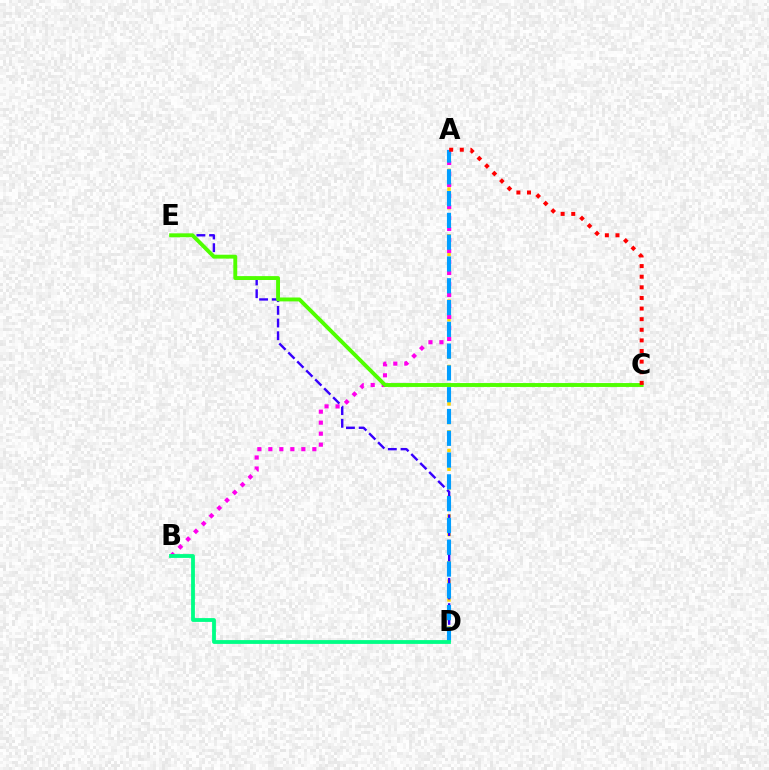{('A', 'D'): [{'color': '#ffd500', 'line_style': 'dotted', 'thickness': 2.54}, {'color': '#009eff', 'line_style': 'dashed', 'thickness': 2.96}], ('A', 'B'): [{'color': '#ff00ed', 'line_style': 'dotted', 'thickness': 2.99}], ('D', 'E'): [{'color': '#3700ff', 'line_style': 'dashed', 'thickness': 1.72}], ('C', 'E'): [{'color': '#4fff00', 'line_style': 'solid', 'thickness': 2.8}], ('A', 'C'): [{'color': '#ff0000', 'line_style': 'dotted', 'thickness': 2.88}], ('B', 'D'): [{'color': '#00ff86', 'line_style': 'solid', 'thickness': 2.74}]}